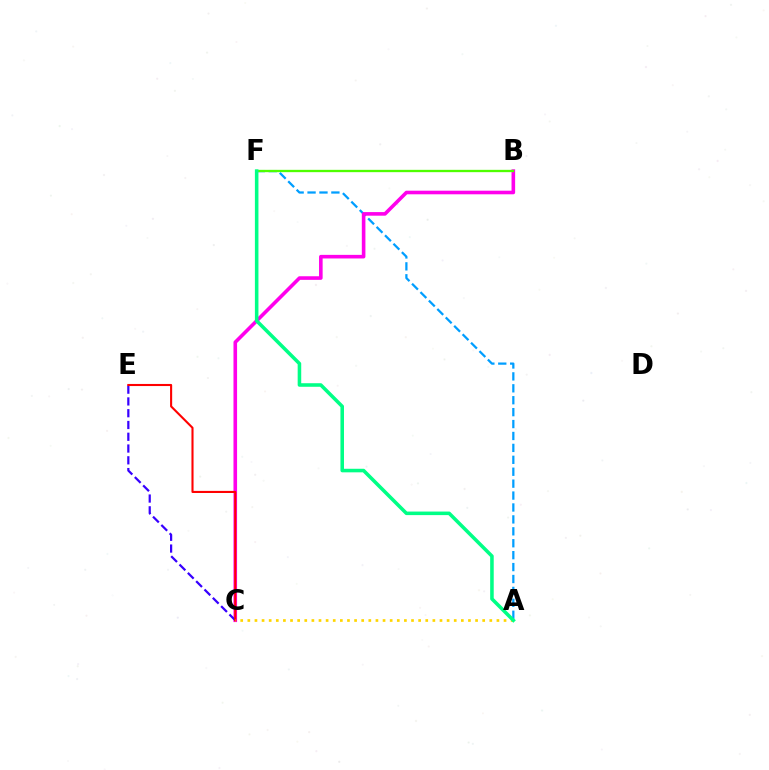{('A', 'F'): [{'color': '#009eff', 'line_style': 'dashed', 'thickness': 1.62}, {'color': '#00ff86', 'line_style': 'solid', 'thickness': 2.56}], ('B', 'C'): [{'color': '#ff00ed', 'line_style': 'solid', 'thickness': 2.59}], ('C', 'E'): [{'color': '#3700ff', 'line_style': 'dashed', 'thickness': 1.6}, {'color': '#ff0000', 'line_style': 'solid', 'thickness': 1.51}], ('B', 'F'): [{'color': '#4fff00', 'line_style': 'solid', 'thickness': 1.67}], ('A', 'C'): [{'color': '#ffd500', 'line_style': 'dotted', 'thickness': 1.93}]}